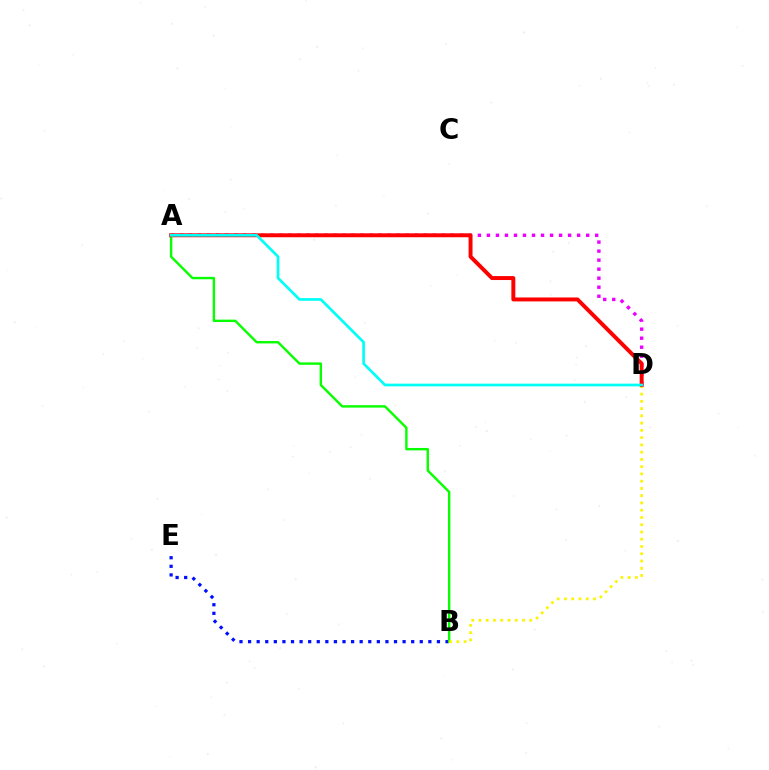{('B', 'E'): [{'color': '#0010ff', 'line_style': 'dotted', 'thickness': 2.33}], ('A', 'B'): [{'color': '#08ff00', 'line_style': 'solid', 'thickness': 1.73}], ('B', 'D'): [{'color': '#fcf500', 'line_style': 'dotted', 'thickness': 1.97}], ('A', 'D'): [{'color': '#ee00ff', 'line_style': 'dotted', 'thickness': 2.45}, {'color': '#ff0000', 'line_style': 'solid', 'thickness': 2.84}, {'color': '#00fff6', 'line_style': 'solid', 'thickness': 1.93}]}